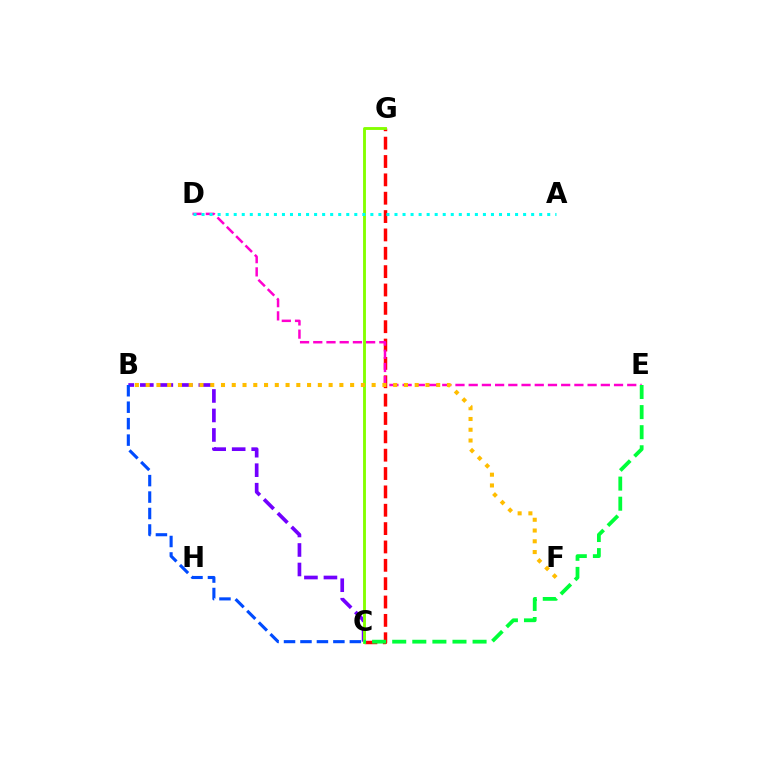{('B', 'C'): [{'color': '#7200ff', 'line_style': 'dashed', 'thickness': 2.65}, {'color': '#004bff', 'line_style': 'dashed', 'thickness': 2.24}], ('C', 'G'): [{'color': '#ff0000', 'line_style': 'dashed', 'thickness': 2.49}, {'color': '#84ff00', 'line_style': 'solid', 'thickness': 2.07}], ('D', 'E'): [{'color': '#ff00cf', 'line_style': 'dashed', 'thickness': 1.79}], ('B', 'F'): [{'color': '#ffbd00', 'line_style': 'dotted', 'thickness': 2.92}], ('A', 'D'): [{'color': '#00fff6', 'line_style': 'dotted', 'thickness': 2.18}], ('C', 'E'): [{'color': '#00ff39', 'line_style': 'dashed', 'thickness': 2.73}]}